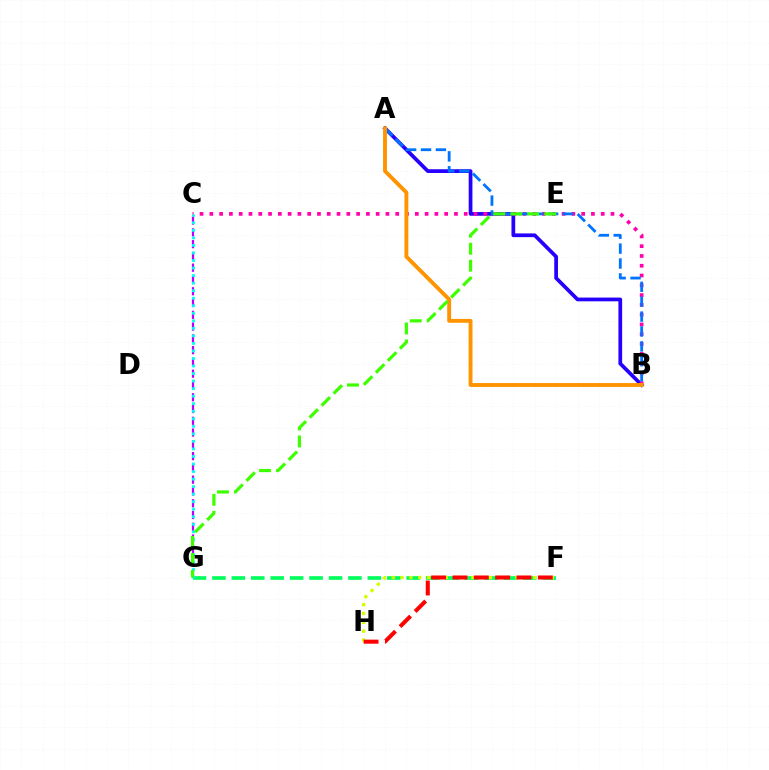{('A', 'B'): [{'color': '#2500ff', 'line_style': 'solid', 'thickness': 2.69}, {'color': '#0074ff', 'line_style': 'dashed', 'thickness': 2.02}, {'color': '#ff9400', 'line_style': 'solid', 'thickness': 2.8}], ('F', 'G'): [{'color': '#00ff5c', 'line_style': 'dashed', 'thickness': 2.64}], ('B', 'C'): [{'color': '#ff00ac', 'line_style': 'dotted', 'thickness': 2.66}], ('F', 'H'): [{'color': '#d1ff00', 'line_style': 'dotted', 'thickness': 2.4}, {'color': '#ff0000', 'line_style': 'dashed', 'thickness': 2.9}], ('C', 'G'): [{'color': '#b900ff', 'line_style': 'dashed', 'thickness': 1.6}, {'color': '#00fff6', 'line_style': 'dotted', 'thickness': 2.05}], ('E', 'G'): [{'color': '#3dff00', 'line_style': 'dashed', 'thickness': 2.31}]}